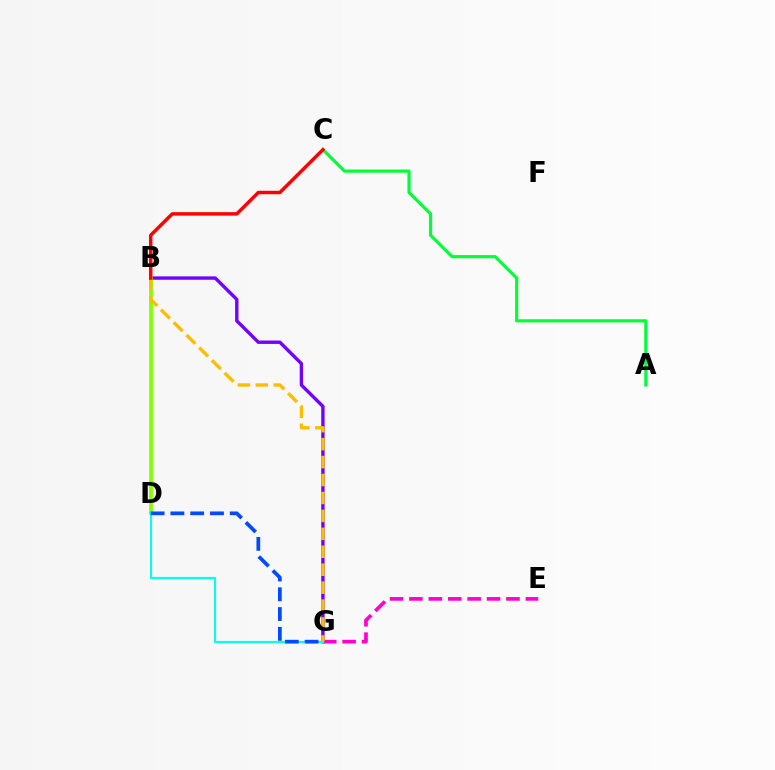{('B', 'G'): [{'color': '#7200ff', 'line_style': 'solid', 'thickness': 2.43}, {'color': '#ffbd00', 'line_style': 'dashed', 'thickness': 2.44}], ('B', 'D'): [{'color': '#84ff00', 'line_style': 'solid', 'thickness': 2.69}], ('E', 'G'): [{'color': '#ff00cf', 'line_style': 'dashed', 'thickness': 2.64}], ('D', 'G'): [{'color': '#00fff6', 'line_style': 'solid', 'thickness': 1.58}, {'color': '#004bff', 'line_style': 'dashed', 'thickness': 2.69}], ('A', 'C'): [{'color': '#00ff39', 'line_style': 'solid', 'thickness': 2.29}], ('B', 'C'): [{'color': '#ff0000', 'line_style': 'solid', 'thickness': 2.49}]}